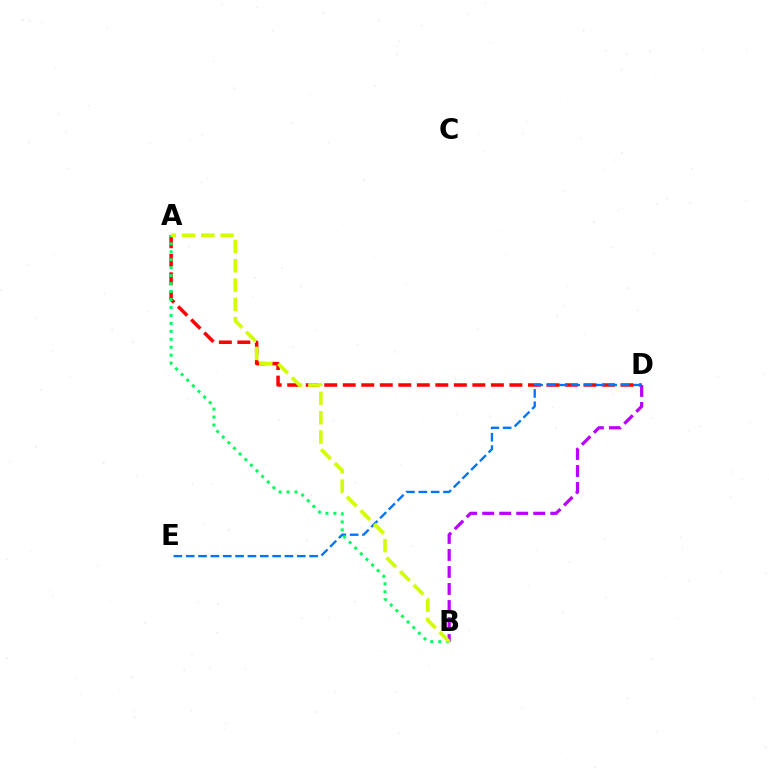{('A', 'D'): [{'color': '#ff0000', 'line_style': 'dashed', 'thickness': 2.52}], ('B', 'D'): [{'color': '#b900ff', 'line_style': 'dashed', 'thickness': 2.31}], ('D', 'E'): [{'color': '#0074ff', 'line_style': 'dashed', 'thickness': 1.68}], ('A', 'B'): [{'color': '#00ff5c', 'line_style': 'dotted', 'thickness': 2.16}, {'color': '#d1ff00', 'line_style': 'dashed', 'thickness': 2.62}]}